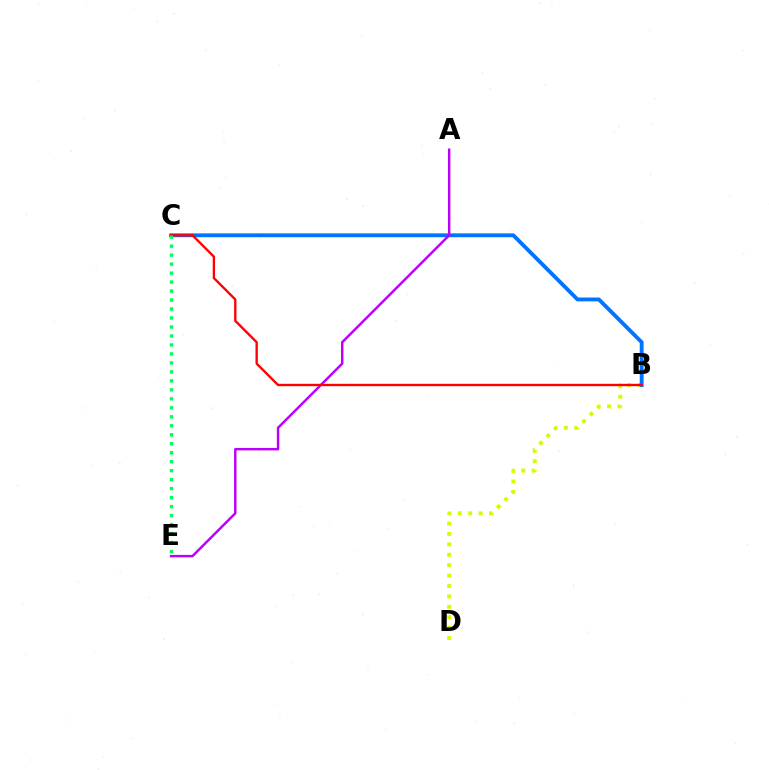{('B', 'D'): [{'color': '#d1ff00', 'line_style': 'dotted', 'thickness': 2.83}], ('B', 'C'): [{'color': '#0074ff', 'line_style': 'solid', 'thickness': 2.77}, {'color': '#ff0000', 'line_style': 'solid', 'thickness': 1.69}], ('A', 'E'): [{'color': '#b900ff', 'line_style': 'solid', 'thickness': 1.76}], ('C', 'E'): [{'color': '#00ff5c', 'line_style': 'dotted', 'thickness': 2.44}]}